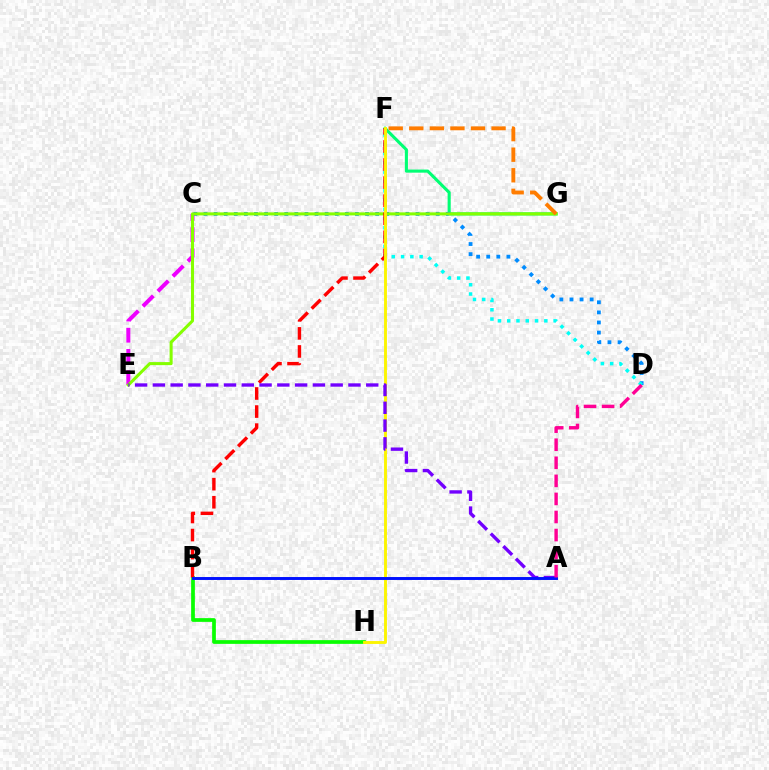{('F', 'G'): [{'color': '#00ff74', 'line_style': 'solid', 'thickness': 2.23}, {'color': '#ff7c00', 'line_style': 'dashed', 'thickness': 2.79}], ('B', 'H'): [{'color': '#08ff00', 'line_style': 'solid', 'thickness': 2.68}], ('C', 'D'): [{'color': '#008cff', 'line_style': 'dotted', 'thickness': 2.74}], ('C', 'E'): [{'color': '#ee00ff', 'line_style': 'dashed', 'thickness': 2.88}], ('D', 'F'): [{'color': '#00fff6', 'line_style': 'dotted', 'thickness': 2.52}], ('E', 'G'): [{'color': '#84ff00', 'line_style': 'solid', 'thickness': 2.19}], ('B', 'F'): [{'color': '#ff0000', 'line_style': 'dashed', 'thickness': 2.45}], ('F', 'H'): [{'color': '#fcf500', 'line_style': 'solid', 'thickness': 2.07}], ('A', 'E'): [{'color': '#7200ff', 'line_style': 'dashed', 'thickness': 2.42}], ('A', 'B'): [{'color': '#0010ff', 'line_style': 'solid', 'thickness': 2.11}], ('A', 'D'): [{'color': '#ff0094', 'line_style': 'dashed', 'thickness': 2.45}]}